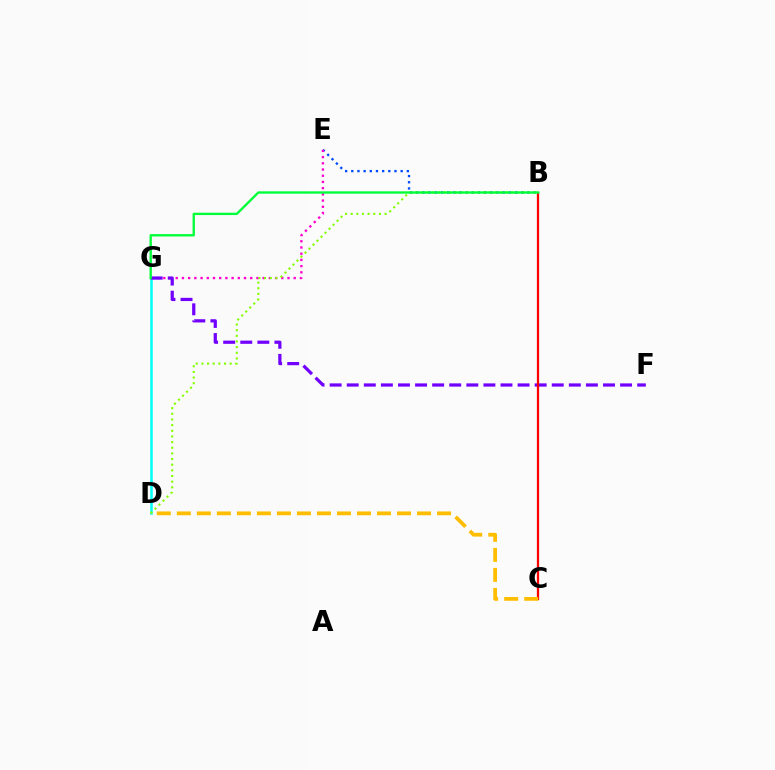{('D', 'G'): [{'color': '#00fff6', 'line_style': 'solid', 'thickness': 1.82}], ('B', 'E'): [{'color': '#004bff', 'line_style': 'dotted', 'thickness': 1.68}], ('E', 'G'): [{'color': '#ff00cf', 'line_style': 'dotted', 'thickness': 1.69}], ('B', 'D'): [{'color': '#84ff00', 'line_style': 'dotted', 'thickness': 1.54}], ('F', 'G'): [{'color': '#7200ff', 'line_style': 'dashed', 'thickness': 2.32}], ('B', 'C'): [{'color': '#ff0000', 'line_style': 'solid', 'thickness': 1.62}], ('C', 'D'): [{'color': '#ffbd00', 'line_style': 'dashed', 'thickness': 2.72}], ('B', 'G'): [{'color': '#00ff39', 'line_style': 'solid', 'thickness': 1.69}]}